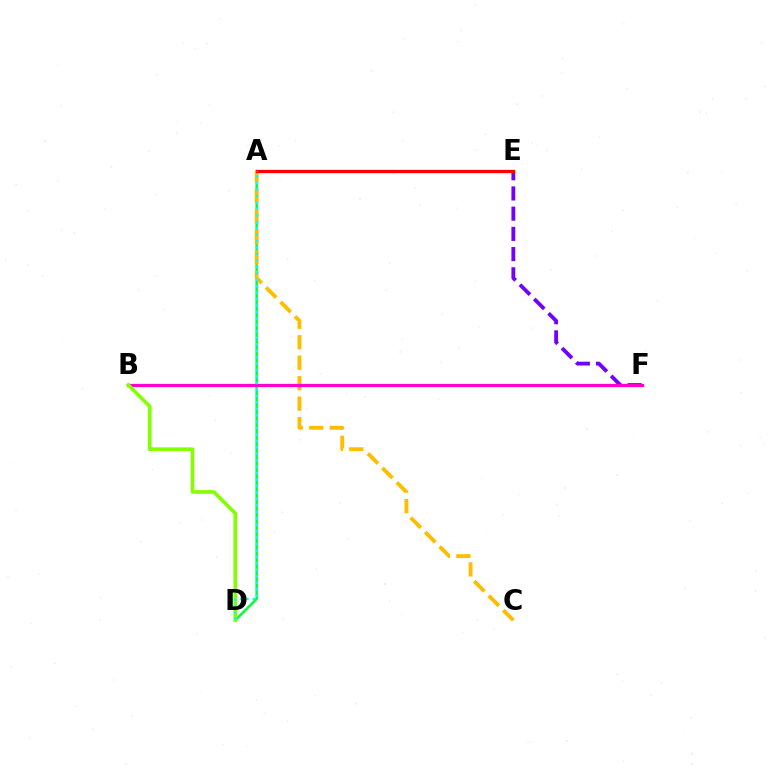{('A', 'E'): [{'color': '#004bff', 'line_style': 'dotted', 'thickness': 1.98}, {'color': '#ff0000', 'line_style': 'solid', 'thickness': 2.36}], ('E', 'F'): [{'color': '#7200ff', 'line_style': 'dashed', 'thickness': 2.75}], ('A', 'D'): [{'color': '#00ff39', 'line_style': 'solid', 'thickness': 1.8}, {'color': '#00fff6', 'line_style': 'dotted', 'thickness': 1.75}], ('A', 'C'): [{'color': '#ffbd00', 'line_style': 'dashed', 'thickness': 2.78}], ('B', 'F'): [{'color': '#ff00cf', 'line_style': 'solid', 'thickness': 2.33}], ('B', 'D'): [{'color': '#84ff00', 'line_style': 'solid', 'thickness': 2.62}]}